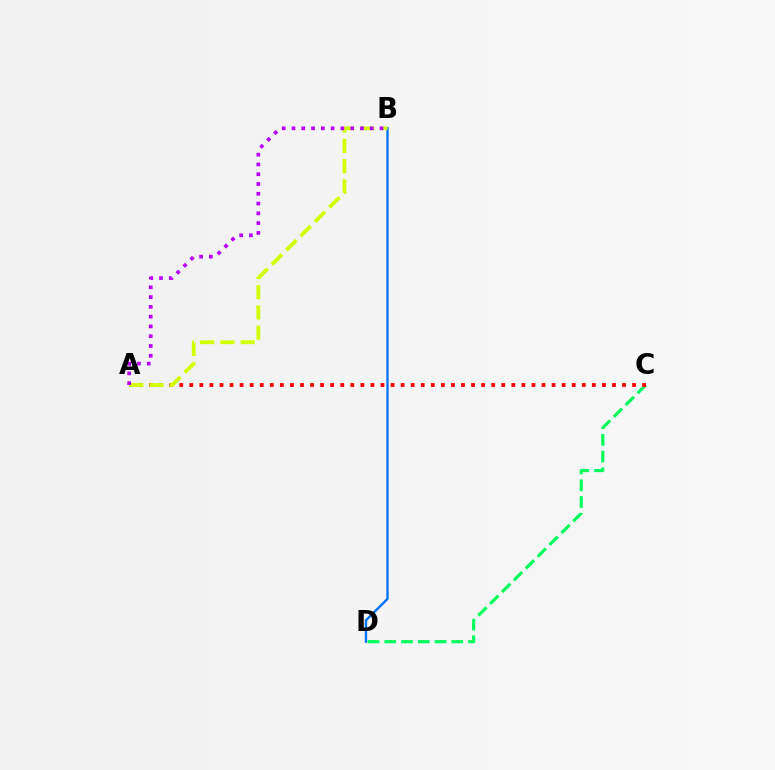{('B', 'D'): [{'color': '#0074ff', 'line_style': 'solid', 'thickness': 1.73}], ('C', 'D'): [{'color': '#00ff5c', 'line_style': 'dashed', 'thickness': 2.27}], ('A', 'C'): [{'color': '#ff0000', 'line_style': 'dotted', 'thickness': 2.73}], ('A', 'B'): [{'color': '#d1ff00', 'line_style': 'dashed', 'thickness': 2.75}, {'color': '#b900ff', 'line_style': 'dotted', 'thickness': 2.66}]}